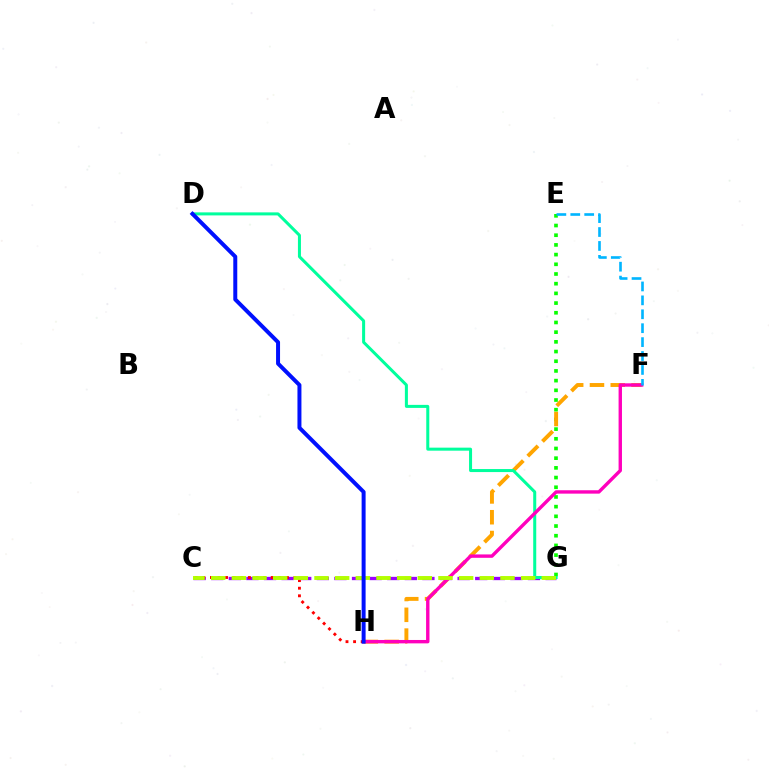{('E', 'G'): [{'color': '#08ff00', 'line_style': 'dotted', 'thickness': 2.63}], ('F', 'H'): [{'color': '#ffa500', 'line_style': 'dashed', 'thickness': 2.82}, {'color': '#ff00bd', 'line_style': 'solid', 'thickness': 2.44}], ('C', 'G'): [{'color': '#9b00ff', 'line_style': 'dashed', 'thickness': 2.39}, {'color': '#b3ff00', 'line_style': 'dashed', 'thickness': 2.81}], ('D', 'G'): [{'color': '#00ff9d', 'line_style': 'solid', 'thickness': 2.18}], ('C', 'H'): [{'color': '#ff0000', 'line_style': 'dotted', 'thickness': 2.06}], ('E', 'F'): [{'color': '#00b5ff', 'line_style': 'dashed', 'thickness': 1.89}], ('D', 'H'): [{'color': '#0010ff', 'line_style': 'solid', 'thickness': 2.86}]}